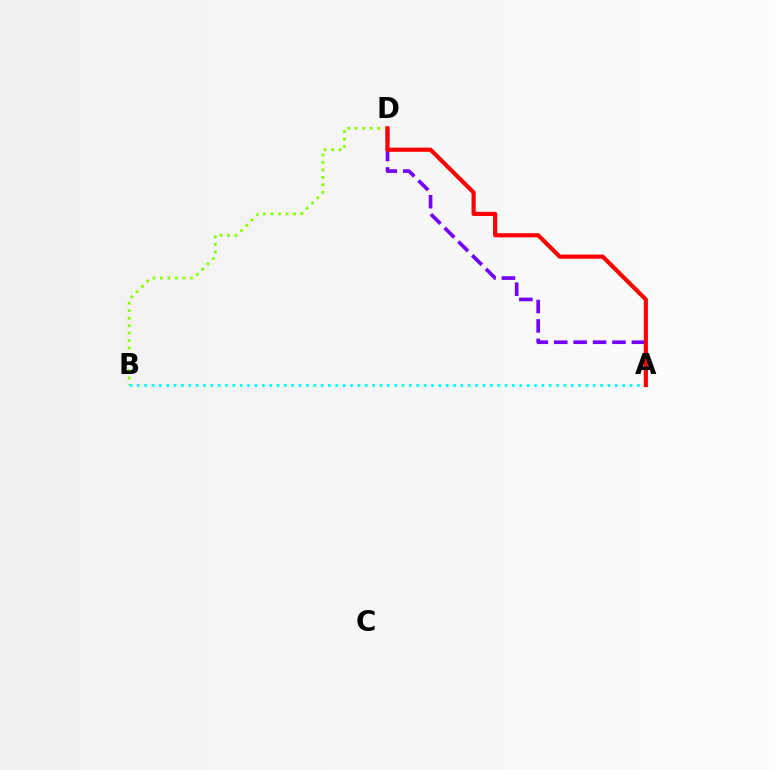{('A', 'D'): [{'color': '#7200ff', 'line_style': 'dashed', 'thickness': 2.64}, {'color': '#ff0000', 'line_style': 'solid', 'thickness': 2.99}], ('B', 'D'): [{'color': '#84ff00', 'line_style': 'dotted', 'thickness': 2.03}], ('A', 'B'): [{'color': '#00fff6', 'line_style': 'dotted', 'thickness': 2.0}]}